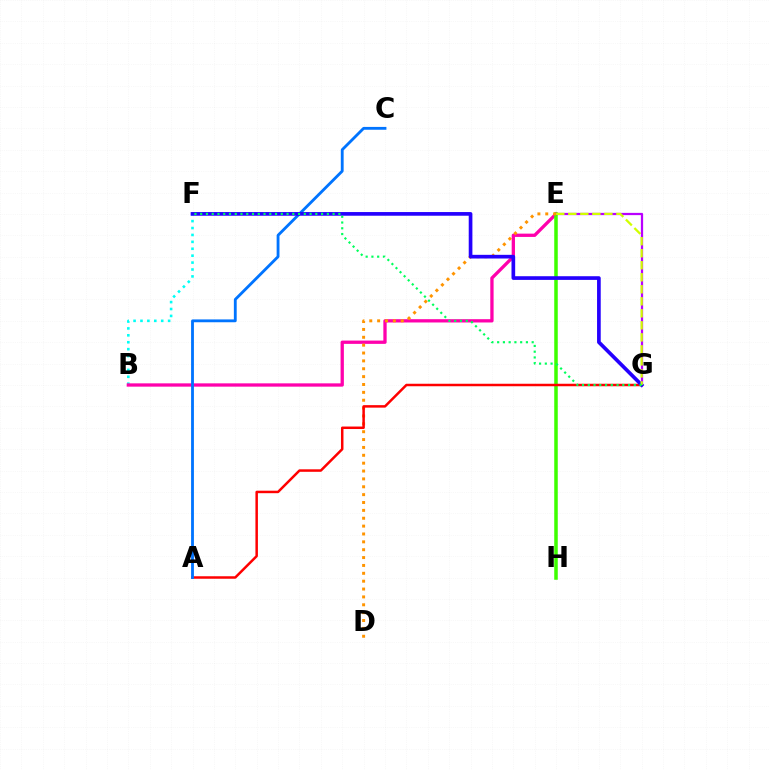{('B', 'F'): [{'color': '#00fff6', 'line_style': 'dotted', 'thickness': 1.88}], ('B', 'E'): [{'color': '#ff00ac', 'line_style': 'solid', 'thickness': 2.37}], ('E', 'H'): [{'color': '#3dff00', 'line_style': 'solid', 'thickness': 2.54}], ('E', 'G'): [{'color': '#b900ff', 'line_style': 'solid', 'thickness': 1.62}, {'color': '#d1ff00', 'line_style': 'dashed', 'thickness': 1.63}], ('D', 'E'): [{'color': '#ff9400', 'line_style': 'dotted', 'thickness': 2.14}], ('A', 'G'): [{'color': '#ff0000', 'line_style': 'solid', 'thickness': 1.8}], ('A', 'C'): [{'color': '#0074ff', 'line_style': 'solid', 'thickness': 2.04}], ('F', 'G'): [{'color': '#2500ff', 'line_style': 'solid', 'thickness': 2.65}, {'color': '#00ff5c', 'line_style': 'dotted', 'thickness': 1.56}]}